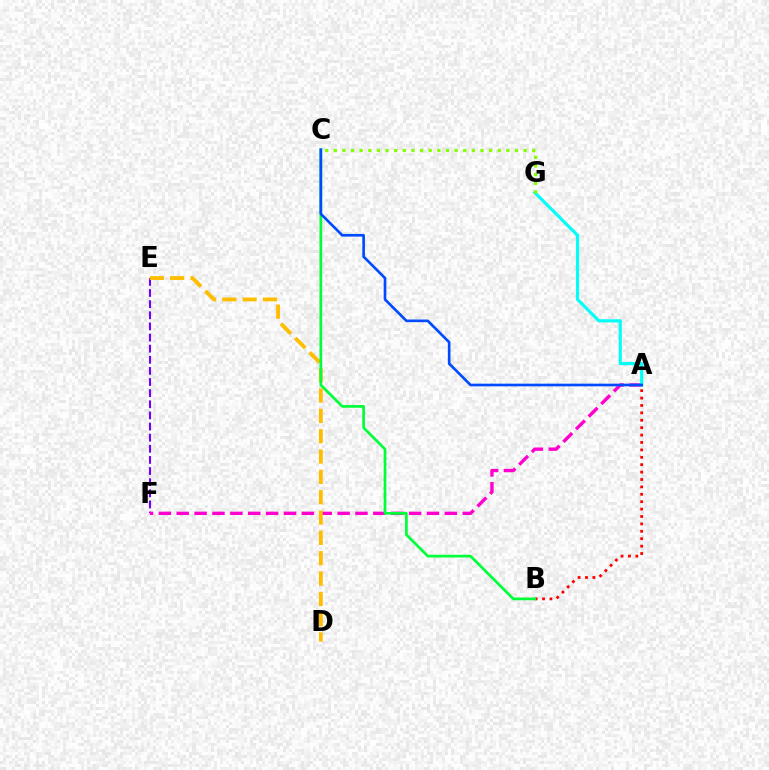{('E', 'F'): [{'color': '#7200ff', 'line_style': 'dashed', 'thickness': 1.51}], ('A', 'F'): [{'color': '#ff00cf', 'line_style': 'dashed', 'thickness': 2.43}], ('A', 'G'): [{'color': '#00fff6', 'line_style': 'solid', 'thickness': 2.26}], ('D', 'E'): [{'color': '#ffbd00', 'line_style': 'dashed', 'thickness': 2.76}], ('A', 'B'): [{'color': '#ff0000', 'line_style': 'dotted', 'thickness': 2.01}], ('B', 'C'): [{'color': '#00ff39', 'line_style': 'solid', 'thickness': 1.95}], ('C', 'G'): [{'color': '#84ff00', 'line_style': 'dotted', 'thickness': 2.34}], ('A', 'C'): [{'color': '#004bff', 'line_style': 'solid', 'thickness': 1.91}]}